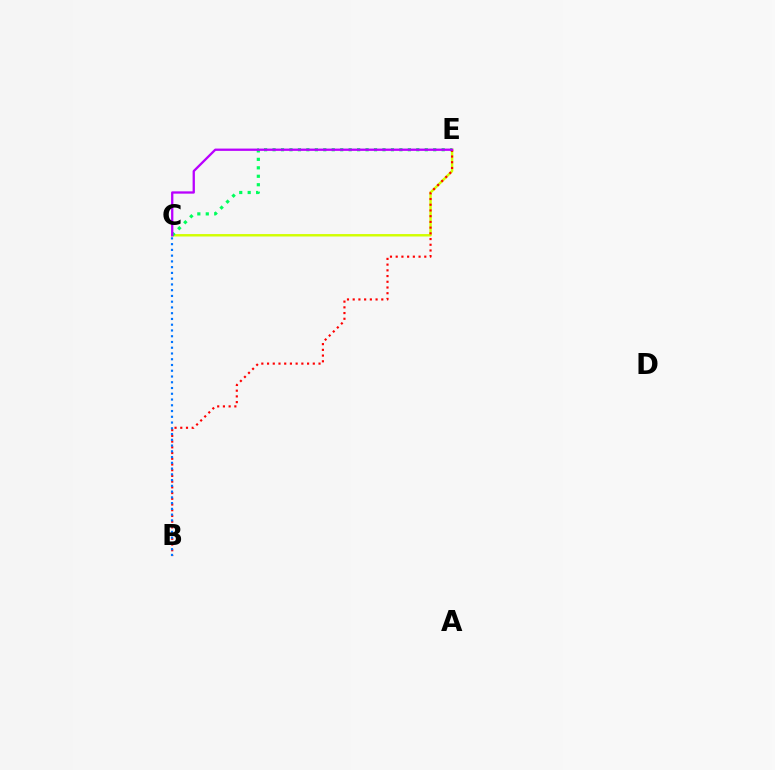{('C', 'E'): [{'color': '#d1ff00', 'line_style': 'solid', 'thickness': 1.75}, {'color': '#00ff5c', 'line_style': 'dotted', 'thickness': 2.3}, {'color': '#b900ff', 'line_style': 'solid', 'thickness': 1.66}], ('B', 'E'): [{'color': '#ff0000', 'line_style': 'dotted', 'thickness': 1.55}], ('B', 'C'): [{'color': '#0074ff', 'line_style': 'dotted', 'thickness': 1.56}]}